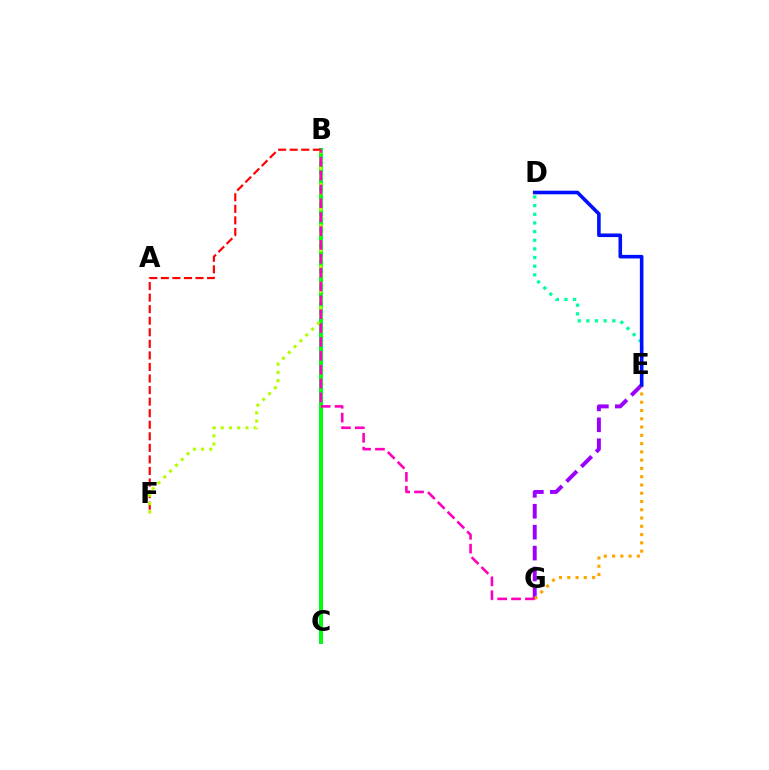{('E', 'G'): [{'color': '#9b00ff', 'line_style': 'dashed', 'thickness': 2.84}, {'color': '#ffa500', 'line_style': 'dotted', 'thickness': 2.25}], ('B', 'C'): [{'color': '#00b5ff', 'line_style': 'solid', 'thickness': 2.91}, {'color': '#08ff00', 'line_style': 'solid', 'thickness': 2.65}], ('D', 'E'): [{'color': '#00ff9d', 'line_style': 'dotted', 'thickness': 2.35}, {'color': '#0010ff', 'line_style': 'solid', 'thickness': 2.59}], ('B', 'F'): [{'color': '#ff0000', 'line_style': 'dashed', 'thickness': 1.57}, {'color': '#b3ff00', 'line_style': 'dotted', 'thickness': 2.23}], ('B', 'G'): [{'color': '#ff00bd', 'line_style': 'dashed', 'thickness': 1.88}]}